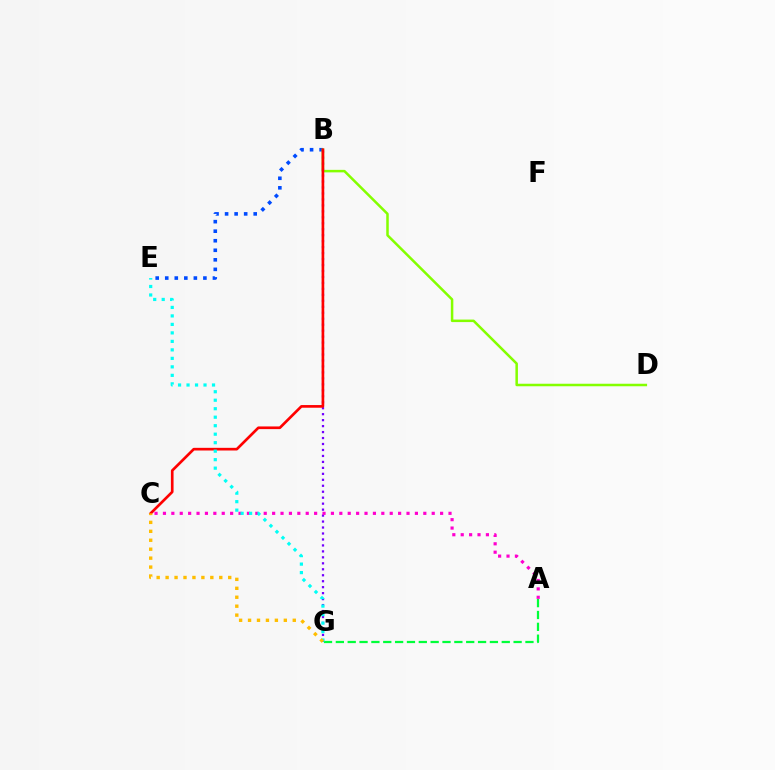{('B', 'G'): [{'color': '#7200ff', 'line_style': 'dotted', 'thickness': 1.62}], ('A', 'G'): [{'color': '#00ff39', 'line_style': 'dashed', 'thickness': 1.61}], ('A', 'C'): [{'color': '#ff00cf', 'line_style': 'dotted', 'thickness': 2.28}], ('B', 'E'): [{'color': '#004bff', 'line_style': 'dotted', 'thickness': 2.59}], ('B', 'D'): [{'color': '#84ff00', 'line_style': 'solid', 'thickness': 1.81}], ('B', 'C'): [{'color': '#ff0000', 'line_style': 'solid', 'thickness': 1.92}], ('E', 'G'): [{'color': '#00fff6', 'line_style': 'dotted', 'thickness': 2.31}], ('C', 'G'): [{'color': '#ffbd00', 'line_style': 'dotted', 'thickness': 2.43}]}